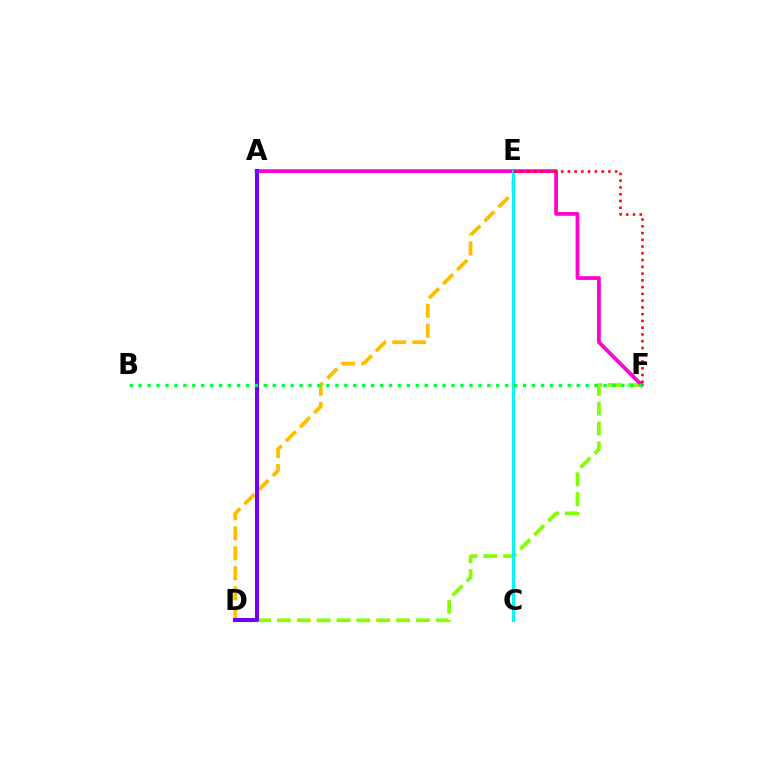{('D', 'F'): [{'color': '#84ff00', 'line_style': 'dashed', 'thickness': 2.7}], ('D', 'E'): [{'color': '#ffbd00', 'line_style': 'dashed', 'thickness': 2.72}], ('A', 'F'): [{'color': '#ff00cf', 'line_style': 'solid', 'thickness': 2.71}], ('C', 'E'): [{'color': '#004bff', 'line_style': 'solid', 'thickness': 1.82}, {'color': '#00fff6', 'line_style': 'solid', 'thickness': 2.05}], ('A', 'D'): [{'color': '#7200ff', 'line_style': 'solid', 'thickness': 2.93}], ('B', 'F'): [{'color': '#00ff39', 'line_style': 'dotted', 'thickness': 2.43}], ('E', 'F'): [{'color': '#ff0000', 'line_style': 'dotted', 'thickness': 1.84}]}